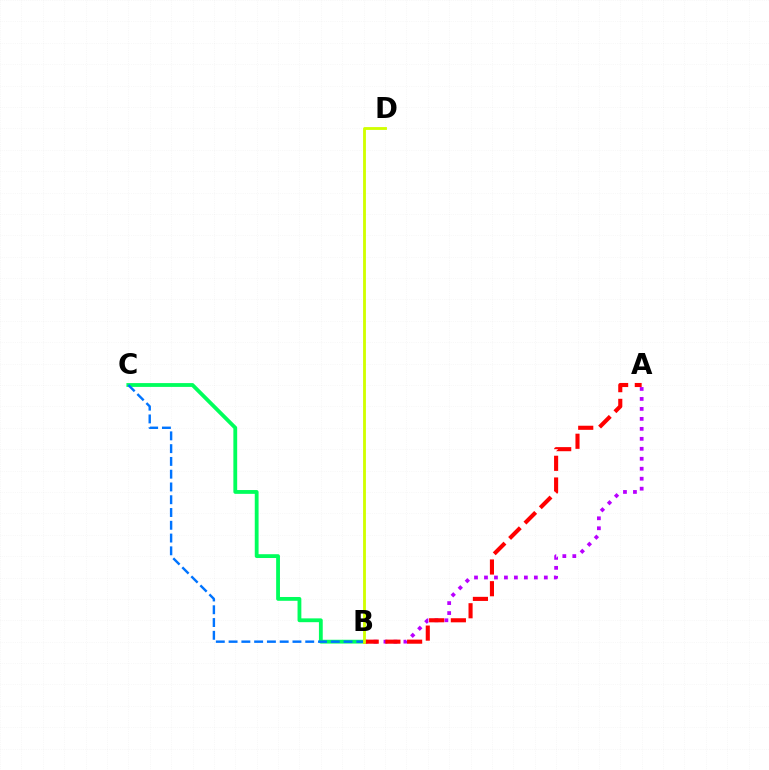{('B', 'C'): [{'color': '#00ff5c', 'line_style': 'solid', 'thickness': 2.74}, {'color': '#0074ff', 'line_style': 'dashed', 'thickness': 1.74}], ('A', 'B'): [{'color': '#b900ff', 'line_style': 'dotted', 'thickness': 2.71}, {'color': '#ff0000', 'line_style': 'dashed', 'thickness': 2.95}], ('B', 'D'): [{'color': '#d1ff00', 'line_style': 'solid', 'thickness': 2.04}]}